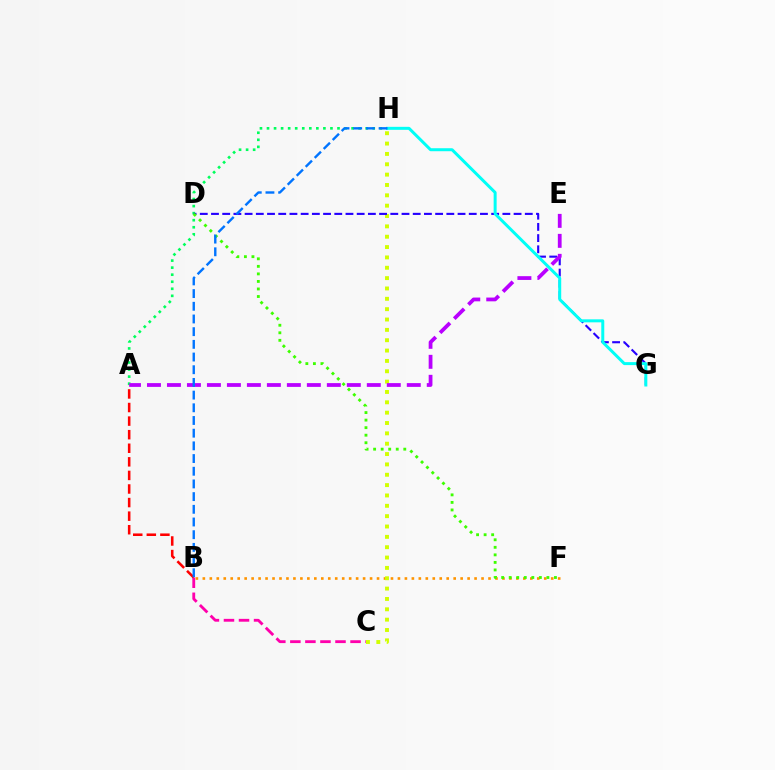{('B', 'C'): [{'color': '#ff00ac', 'line_style': 'dashed', 'thickness': 2.04}], ('B', 'F'): [{'color': '#ff9400', 'line_style': 'dotted', 'thickness': 1.89}], ('C', 'H'): [{'color': '#d1ff00', 'line_style': 'dotted', 'thickness': 2.81}], ('A', 'H'): [{'color': '#00ff5c', 'line_style': 'dotted', 'thickness': 1.92}], ('A', 'B'): [{'color': '#ff0000', 'line_style': 'dashed', 'thickness': 1.84}], ('D', 'G'): [{'color': '#2500ff', 'line_style': 'dashed', 'thickness': 1.52}], ('G', 'H'): [{'color': '#00fff6', 'line_style': 'solid', 'thickness': 2.15}], ('D', 'F'): [{'color': '#3dff00', 'line_style': 'dotted', 'thickness': 2.05}], ('A', 'E'): [{'color': '#b900ff', 'line_style': 'dashed', 'thickness': 2.71}], ('B', 'H'): [{'color': '#0074ff', 'line_style': 'dashed', 'thickness': 1.72}]}